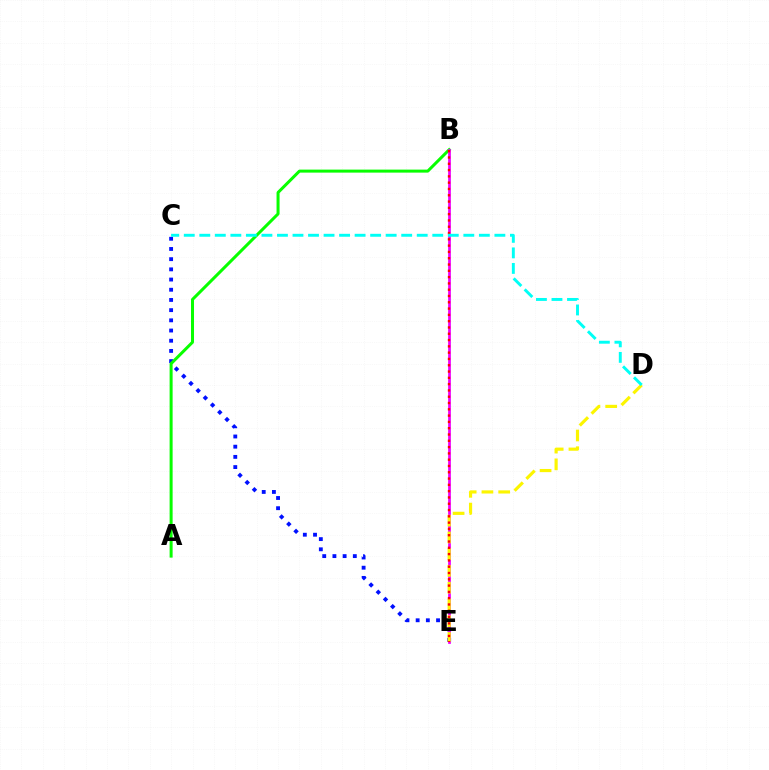{('C', 'E'): [{'color': '#0010ff', 'line_style': 'dotted', 'thickness': 2.77}], ('A', 'B'): [{'color': '#08ff00', 'line_style': 'solid', 'thickness': 2.17}], ('B', 'E'): [{'color': '#ee00ff', 'line_style': 'solid', 'thickness': 1.98}, {'color': '#ff0000', 'line_style': 'dotted', 'thickness': 1.71}], ('D', 'E'): [{'color': '#fcf500', 'line_style': 'dashed', 'thickness': 2.28}], ('C', 'D'): [{'color': '#00fff6', 'line_style': 'dashed', 'thickness': 2.11}]}